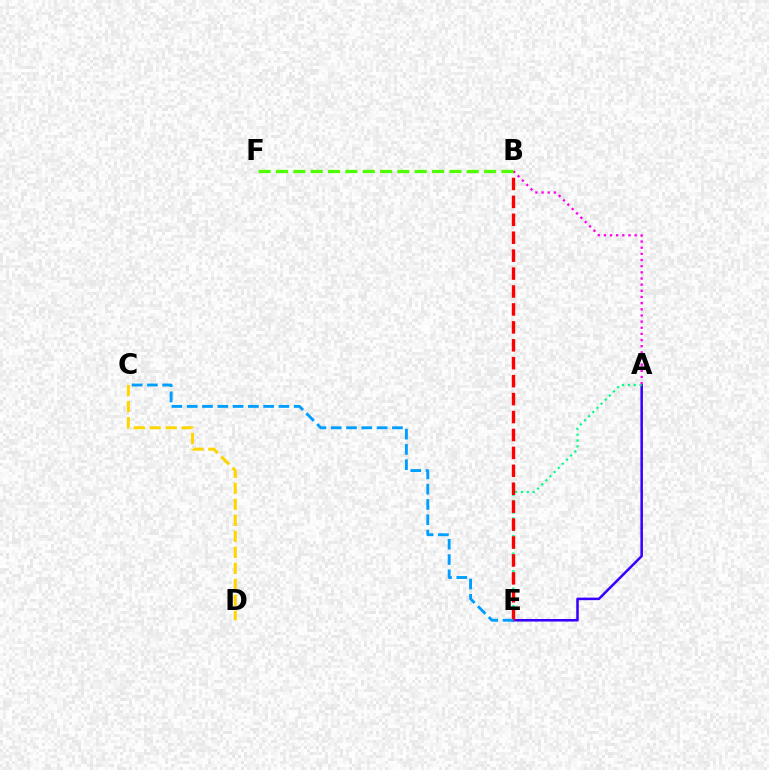{('C', 'D'): [{'color': '#ffd500', 'line_style': 'dashed', 'thickness': 2.18}], ('A', 'E'): [{'color': '#3700ff', 'line_style': 'solid', 'thickness': 1.83}, {'color': '#00ff86', 'line_style': 'dotted', 'thickness': 1.59}], ('A', 'B'): [{'color': '#ff00ed', 'line_style': 'dotted', 'thickness': 1.67}], ('B', 'E'): [{'color': '#ff0000', 'line_style': 'dashed', 'thickness': 2.44}], ('C', 'E'): [{'color': '#009eff', 'line_style': 'dashed', 'thickness': 2.08}], ('B', 'F'): [{'color': '#4fff00', 'line_style': 'dashed', 'thickness': 2.36}]}